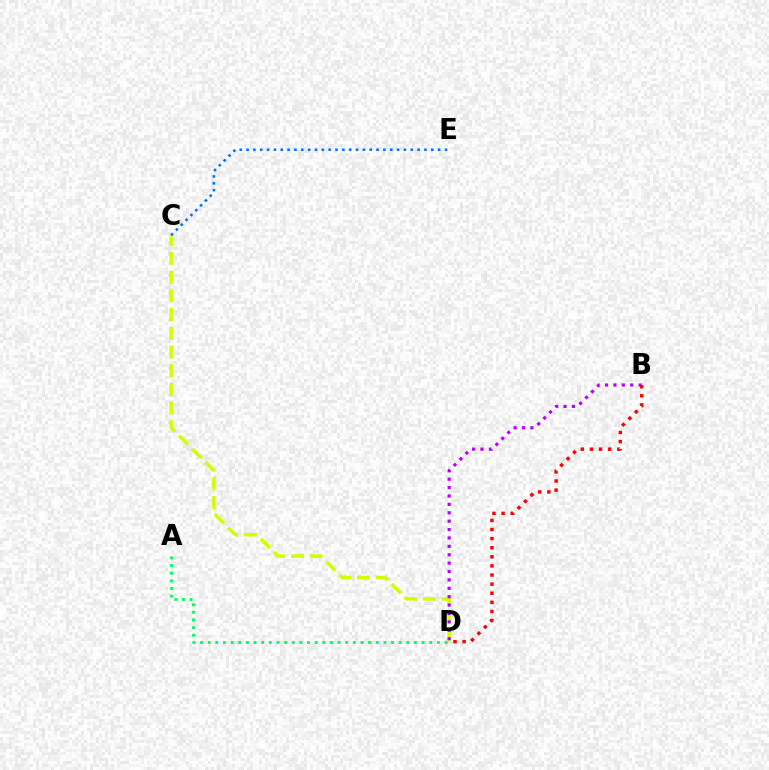{('C', 'D'): [{'color': '#d1ff00', 'line_style': 'dashed', 'thickness': 2.54}], ('A', 'D'): [{'color': '#00ff5c', 'line_style': 'dotted', 'thickness': 2.08}], ('C', 'E'): [{'color': '#0074ff', 'line_style': 'dotted', 'thickness': 1.86}], ('B', 'D'): [{'color': '#b900ff', 'line_style': 'dotted', 'thickness': 2.28}, {'color': '#ff0000', 'line_style': 'dotted', 'thickness': 2.47}]}